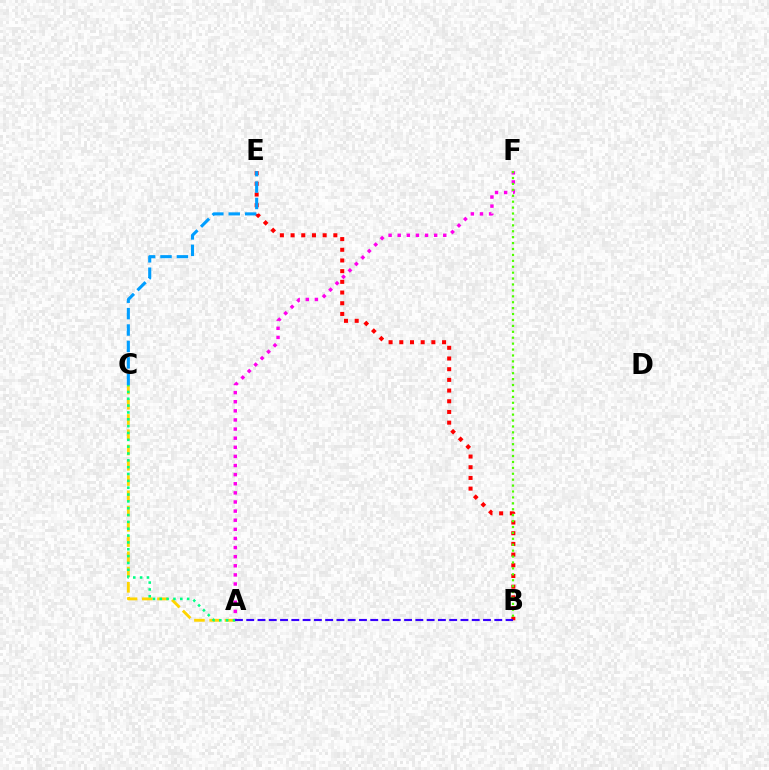{('B', 'E'): [{'color': '#ff0000', 'line_style': 'dotted', 'thickness': 2.9}], ('A', 'C'): [{'color': '#ffd500', 'line_style': 'dashed', 'thickness': 2.07}, {'color': '#00ff86', 'line_style': 'dotted', 'thickness': 1.86}], ('A', 'F'): [{'color': '#ff00ed', 'line_style': 'dotted', 'thickness': 2.48}], ('C', 'E'): [{'color': '#009eff', 'line_style': 'dashed', 'thickness': 2.23}], ('B', 'F'): [{'color': '#4fff00', 'line_style': 'dotted', 'thickness': 1.61}], ('A', 'B'): [{'color': '#3700ff', 'line_style': 'dashed', 'thickness': 1.53}]}